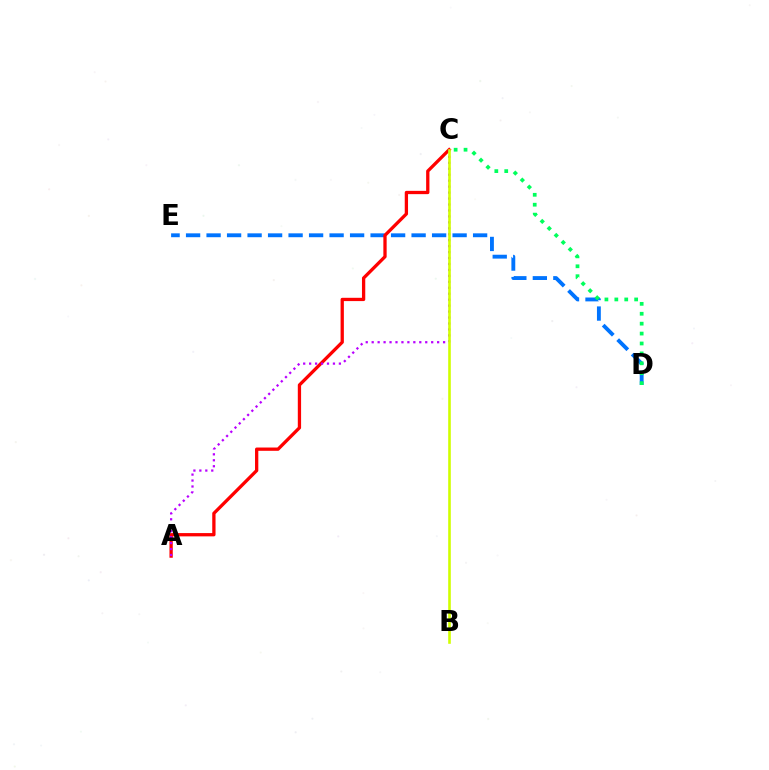{('D', 'E'): [{'color': '#0074ff', 'line_style': 'dashed', 'thickness': 2.79}], ('A', 'C'): [{'color': '#ff0000', 'line_style': 'solid', 'thickness': 2.37}, {'color': '#b900ff', 'line_style': 'dotted', 'thickness': 1.62}], ('B', 'C'): [{'color': '#d1ff00', 'line_style': 'solid', 'thickness': 1.88}], ('C', 'D'): [{'color': '#00ff5c', 'line_style': 'dotted', 'thickness': 2.69}]}